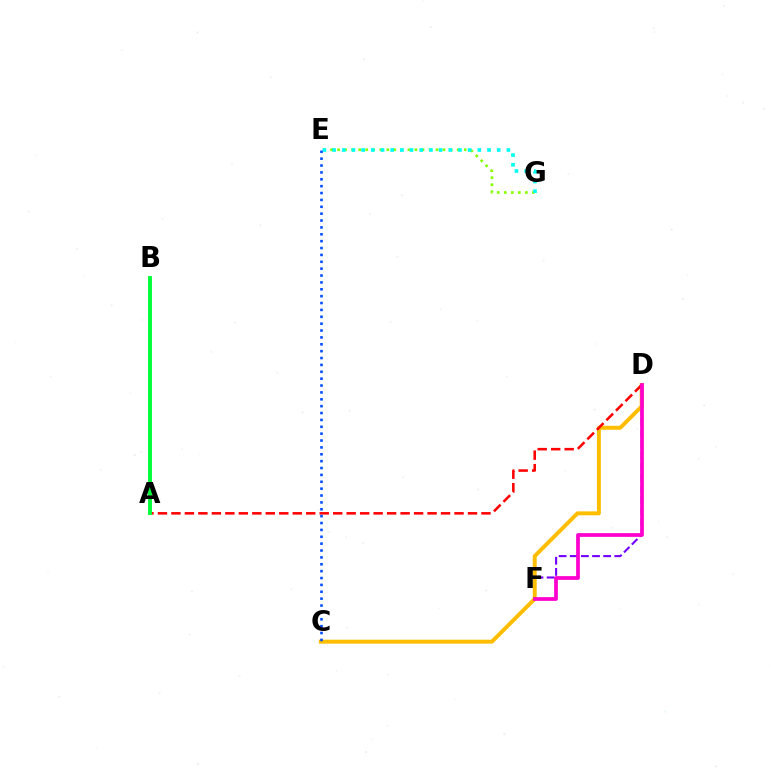{('E', 'G'): [{'color': '#84ff00', 'line_style': 'dotted', 'thickness': 1.91}, {'color': '#00fff6', 'line_style': 'dotted', 'thickness': 2.63}], ('D', 'F'): [{'color': '#7200ff', 'line_style': 'dashed', 'thickness': 1.51}, {'color': '#ff00cf', 'line_style': 'solid', 'thickness': 2.69}], ('C', 'D'): [{'color': '#ffbd00', 'line_style': 'solid', 'thickness': 2.84}], ('A', 'D'): [{'color': '#ff0000', 'line_style': 'dashed', 'thickness': 1.83}], ('A', 'B'): [{'color': '#00ff39', 'line_style': 'solid', 'thickness': 2.8}], ('C', 'E'): [{'color': '#004bff', 'line_style': 'dotted', 'thickness': 1.87}]}